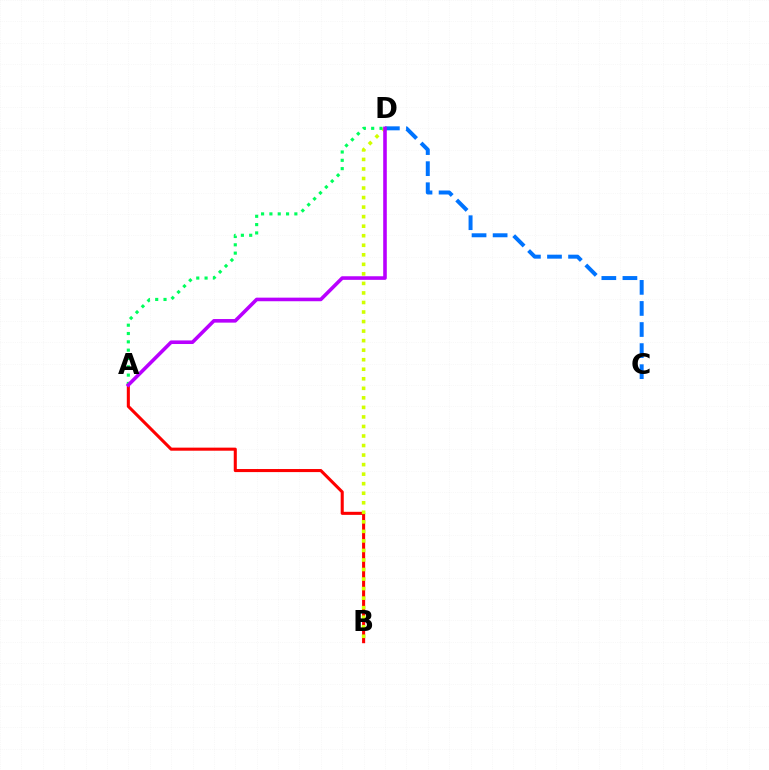{('A', 'B'): [{'color': '#ff0000', 'line_style': 'solid', 'thickness': 2.21}], ('B', 'D'): [{'color': '#d1ff00', 'line_style': 'dotted', 'thickness': 2.59}], ('C', 'D'): [{'color': '#0074ff', 'line_style': 'dashed', 'thickness': 2.86}], ('A', 'D'): [{'color': '#00ff5c', 'line_style': 'dotted', 'thickness': 2.26}, {'color': '#b900ff', 'line_style': 'solid', 'thickness': 2.59}]}